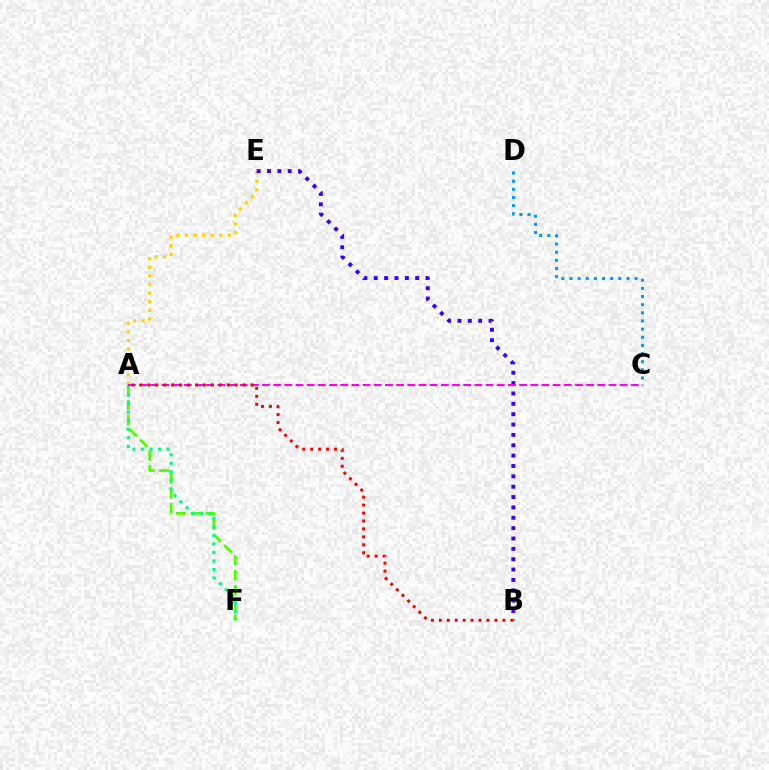{('A', 'E'): [{'color': '#ffd500', 'line_style': 'dotted', 'thickness': 2.33}], ('A', 'F'): [{'color': '#4fff00', 'line_style': 'dashed', 'thickness': 2.01}, {'color': '#00ff86', 'line_style': 'dotted', 'thickness': 2.32}], ('C', 'D'): [{'color': '#009eff', 'line_style': 'dotted', 'thickness': 2.21}], ('B', 'E'): [{'color': '#3700ff', 'line_style': 'dotted', 'thickness': 2.81}], ('A', 'C'): [{'color': '#ff00ed', 'line_style': 'dashed', 'thickness': 1.52}], ('A', 'B'): [{'color': '#ff0000', 'line_style': 'dotted', 'thickness': 2.16}]}